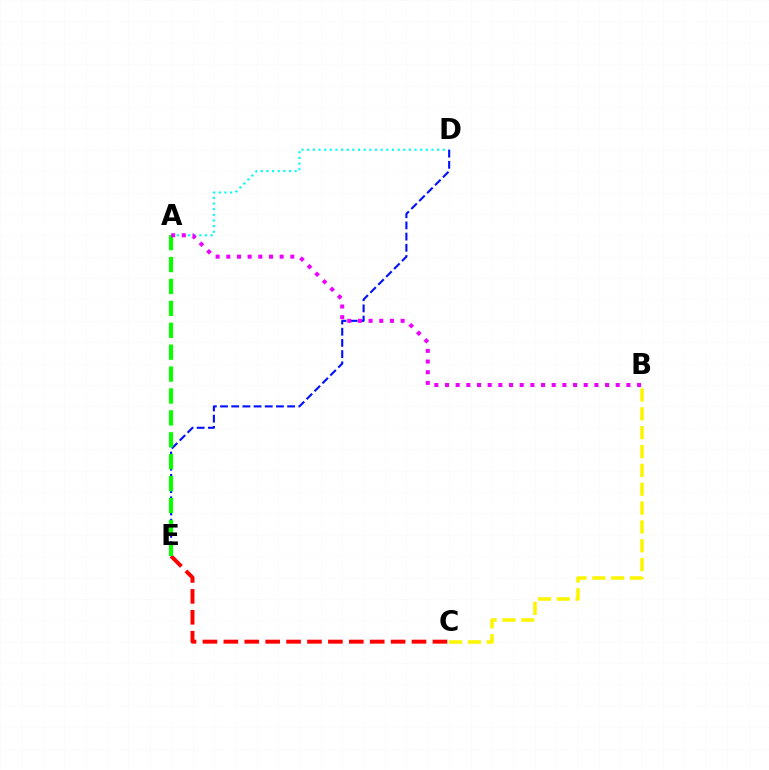{('C', 'E'): [{'color': '#ff0000', 'line_style': 'dashed', 'thickness': 2.84}], ('A', 'D'): [{'color': '#00fff6', 'line_style': 'dotted', 'thickness': 1.54}], ('D', 'E'): [{'color': '#0010ff', 'line_style': 'dashed', 'thickness': 1.52}], ('B', 'C'): [{'color': '#fcf500', 'line_style': 'dashed', 'thickness': 2.56}], ('A', 'E'): [{'color': '#08ff00', 'line_style': 'dashed', 'thickness': 2.98}], ('A', 'B'): [{'color': '#ee00ff', 'line_style': 'dotted', 'thickness': 2.9}]}